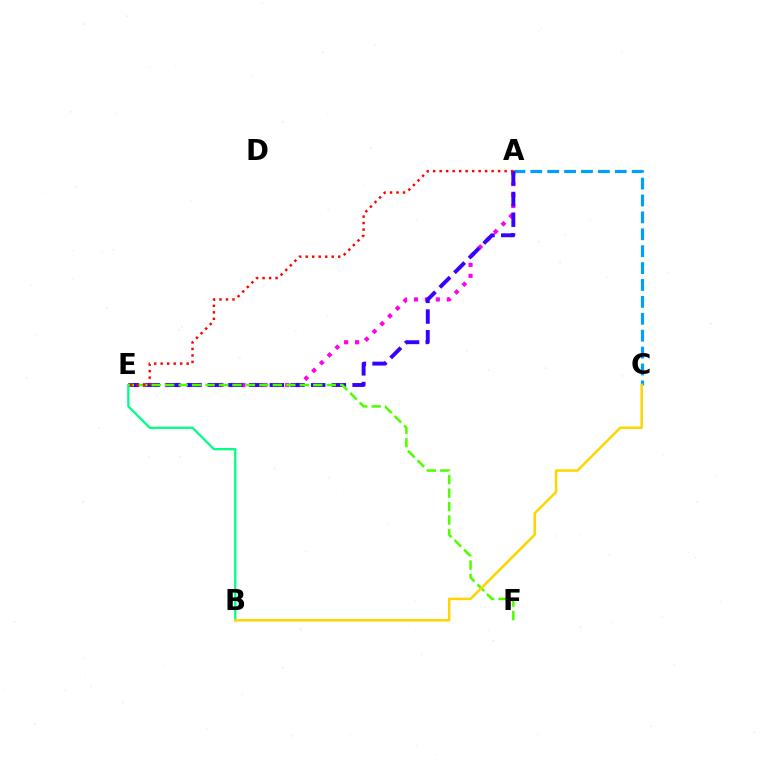{('A', 'E'): [{'color': '#ff00ed', 'line_style': 'dotted', 'thickness': 2.97}, {'color': '#3700ff', 'line_style': 'dashed', 'thickness': 2.81}, {'color': '#ff0000', 'line_style': 'dotted', 'thickness': 1.77}], ('A', 'C'): [{'color': '#009eff', 'line_style': 'dashed', 'thickness': 2.3}], ('B', 'E'): [{'color': '#00ff86', 'line_style': 'solid', 'thickness': 1.64}], ('E', 'F'): [{'color': '#4fff00', 'line_style': 'dashed', 'thickness': 1.83}], ('B', 'C'): [{'color': '#ffd500', 'line_style': 'solid', 'thickness': 1.82}]}